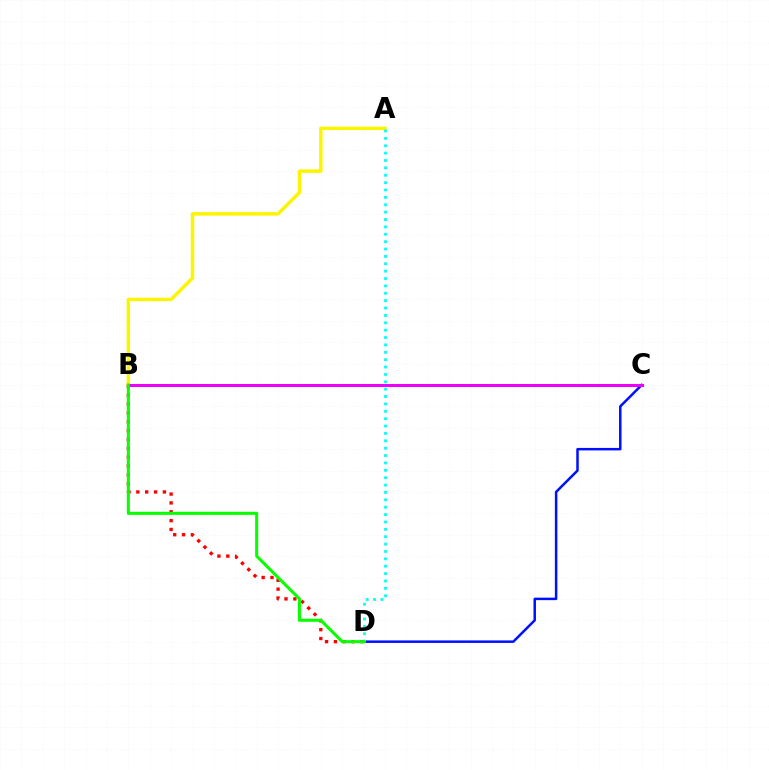{('B', 'D'): [{'color': '#ff0000', 'line_style': 'dotted', 'thickness': 2.4}, {'color': '#08ff00', 'line_style': 'solid', 'thickness': 2.19}], ('A', 'B'): [{'color': '#fcf500', 'line_style': 'solid', 'thickness': 2.49}], ('C', 'D'): [{'color': '#0010ff', 'line_style': 'solid', 'thickness': 1.8}], ('B', 'C'): [{'color': '#ee00ff', 'line_style': 'solid', 'thickness': 2.17}], ('A', 'D'): [{'color': '#00fff6', 'line_style': 'dotted', 'thickness': 2.0}]}